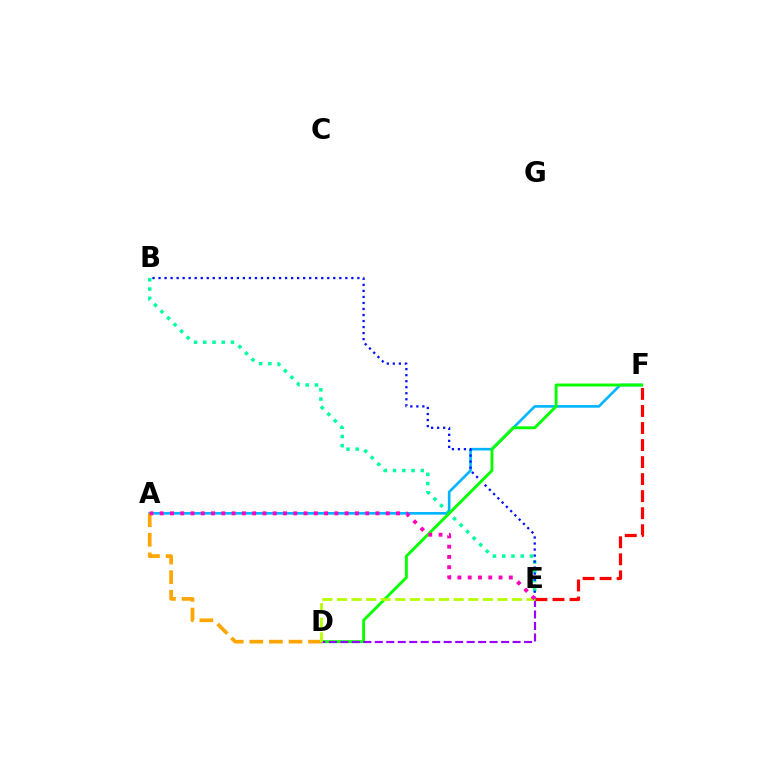{('B', 'E'): [{'color': '#00ff9d', 'line_style': 'dotted', 'thickness': 2.51}, {'color': '#0010ff', 'line_style': 'dotted', 'thickness': 1.64}], ('A', 'F'): [{'color': '#00b5ff', 'line_style': 'solid', 'thickness': 1.89}], ('D', 'F'): [{'color': '#08ff00', 'line_style': 'solid', 'thickness': 2.08}], ('A', 'D'): [{'color': '#ffa500', 'line_style': 'dashed', 'thickness': 2.66}], ('E', 'F'): [{'color': '#ff0000', 'line_style': 'dashed', 'thickness': 2.31}], ('D', 'E'): [{'color': '#9b00ff', 'line_style': 'dashed', 'thickness': 1.56}, {'color': '#b3ff00', 'line_style': 'dashed', 'thickness': 1.98}], ('A', 'E'): [{'color': '#ff00bd', 'line_style': 'dotted', 'thickness': 2.79}]}